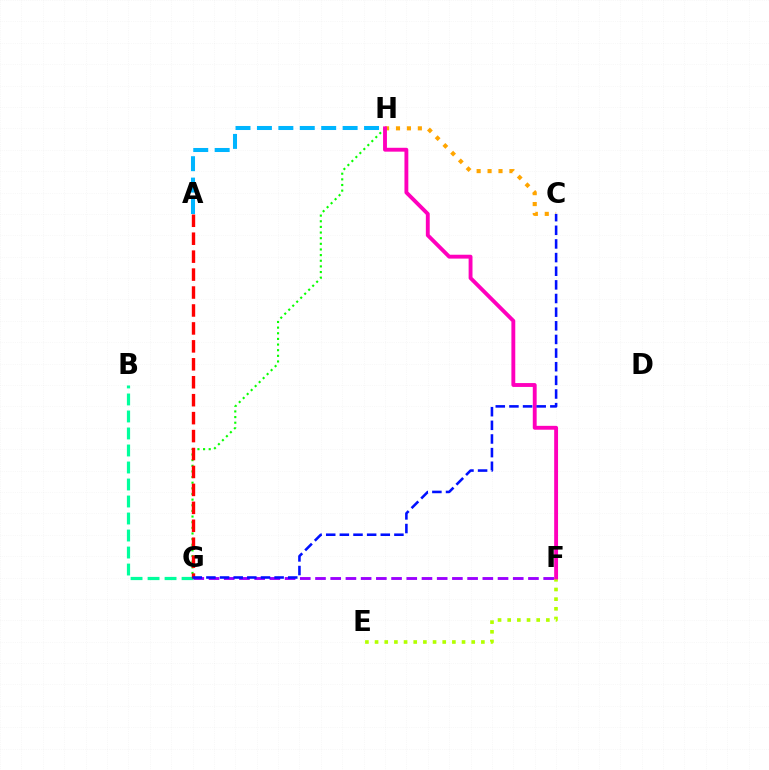{('A', 'H'): [{'color': '#00b5ff', 'line_style': 'dashed', 'thickness': 2.91}], ('F', 'G'): [{'color': '#9b00ff', 'line_style': 'dashed', 'thickness': 2.07}], ('G', 'H'): [{'color': '#08ff00', 'line_style': 'dotted', 'thickness': 1.53}], ('E', 'F'): [{'color': '#b3ff00', 'line_style': 'dotted', 'thickness': 2.63}], ('B', 'G'): [{'color': '#00ff9d', 'line_style': 'dashed', 'thickness': 2.31}], ('A', 'G'): [{'color': '#ff0000', 'line_style': 'dashed', 'thickness': 2.44}], ('C', 'H'): [{'color': '#ffa500', 'line_style': 'dotted', 'thickness': 2.97}], ('F', 'H'): [{'color': '#ff00bd', 'line_style': 'solid', 'thickness': 2.79}], ('C', 'G'): [{'color': '#0010ff', 'line_style': 'dashed', 'thickness': 1.85}]}